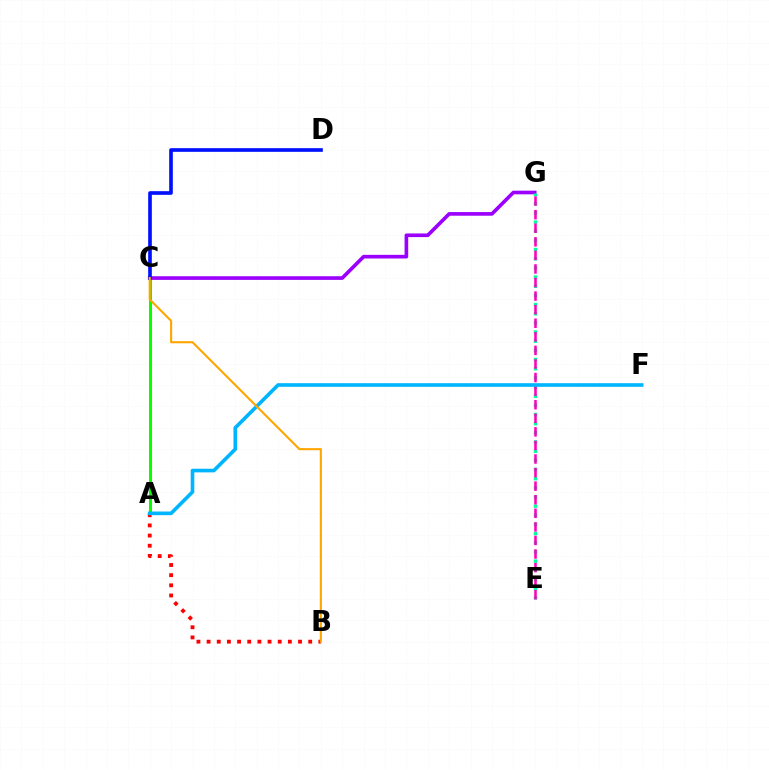{('A', 'B'): [{'color': '#ff0000', 'line_style': 'dotted', 'thickness': 2.76}], ('A', 'C'): [{'color': '#b3ff00', 'line_style': 'dashed', 'thickness': 2.22}, {'color': '#08ff00', 'line_style': 'solid', 'thickness': 2.16}], ('C', 'G'): [{'color': '#9b00ff', 'line_style': 'solid', 'thickness': 2.63}], ('C', 'D'): [{'color': '#0010ff', 'line_style': 'solid', 'thickness': 2.63}], ('E', 'G'): [{'color': '#00ff9d', 'line_style': 'dotted', 'thickness': 2.49}, {'color': '#ff00bd', 'line_style': 'dashed', 'thickness': 1.84}], ('A', 'F'): [{'color': '#00b5ff', 'line_style': 'solid', 'thickness': 2.62}], ('B', 'C'): [{'color': '#ffa500', 'line_style': 'solid', 'thickness': 1.52}]}